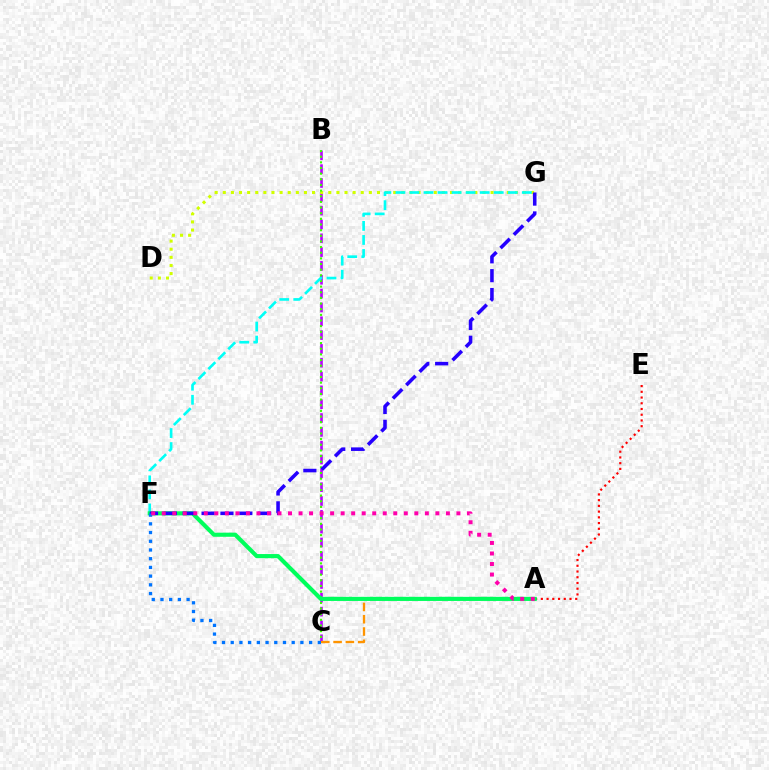{('B', 'C'): [{'color': '#b900ff', 'line_style': 'dashed', 'thickness': 1.88}, {'color': '#3dff00', 'line_style': 'dotted', 'thickness': 1.53}], ('D', 'G'): [{'color': '#d1ff00', 'line_style': 'dotted', 'thickness': 2.2}], ('A', 'E'): [{'color': '#ff0000', 'line_style': 'dotted', 'thickness': 1.56}], ('F', 'G'): [{'color': '#00fff6', 'line_style': 'dashed', 'thickness': 1.91}, {'color': '#2500ff', 'line_style': 'dashed', 'thickness': 2.56}], ('A', 'C'): [{'color': '#ff9400', 'line_style': 'dashed', 'thickness': 1.67}], ('A', 'F'): [{'color': '#00ff5c', 'line_style': 'solid', 'thickness': 2.97}, {'color': '#ff00ac', 'line_style': 'dotted', 'thickness': 2.86}], ('C', 'F'): [{'color': '#0074ff', 'line_style': 'dotted', 'thickness': 2.37}]}